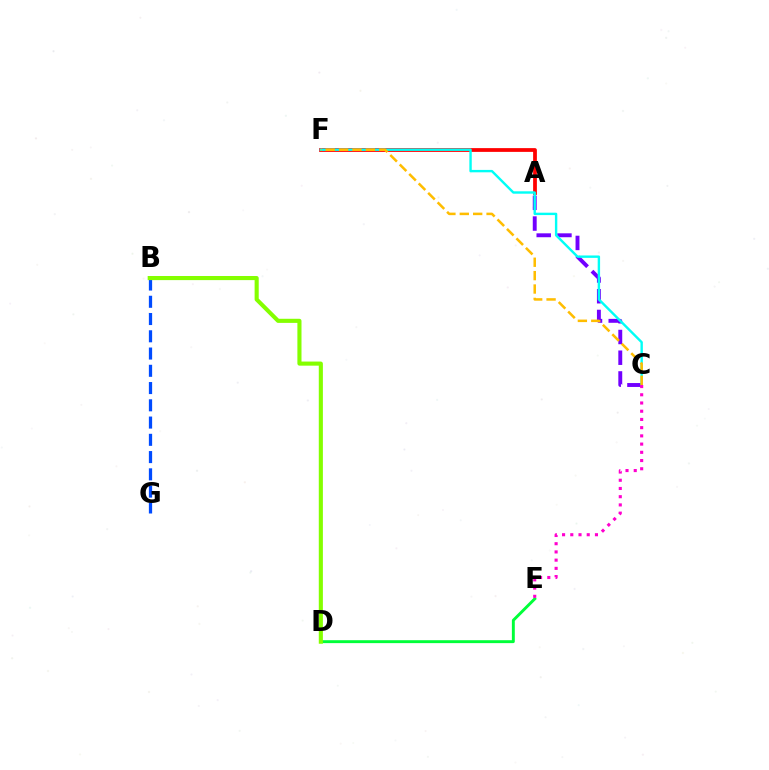{('A', 'F'): [{'color': '#ff0000', 'line_style': 'solid', 'thickness': 2.71}], ('D', 'E'): [{'color': '#00ff39', 'line_style': 'solid', 'thickness': 2.1}], ('B', 'G'): [{'color': '#004bff', 'line_style': 'dashed', 'thickness': 2.34}], ('B', 'D'): [{'color': '#84ff00', 'line_style': 'solid', 'thickness': 2.96}], ('A', 'C'): [{'color': '#7200ff', 'line_style': 'dashed', 'thickness': 2.81}], ('C', 'F'): [{'color': '#00fff6', 'line_style': 'solid', 'thickness': 1.73}, {'color': '#ffbd00', 'line_style': 'dashed', 'thickness': 1.82}], ('C', 'E'): [{'color': '#ff00cf', 'line_style': 'dotted', 'thickness': 2.23}]}